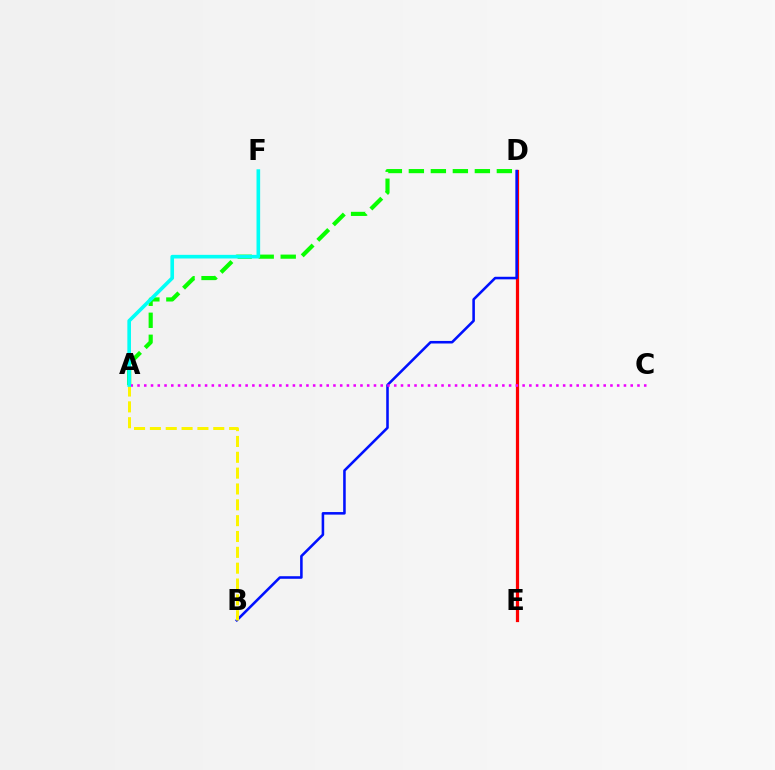{('D', 'E'): [{'color': '#ff0000', 'line_style': 'solid', 'thickness': 2.31}], ('B', 'D'): [{'color': '#0010ff', 'line_style': 'solid', 'thickness': 1.85}], ('A', 'B'): [{'color': '#fcf500', 'line_style': 'dashed', 'thickness': 2.15}], ('A', 'D'): [{'color': '#08ff00', 'line_style': 'dashed', 'thickness': 2.99}], ('A', 'C'): [{'color': '#ee00ff', 'line_style': 'dotted', 'thickness': 1.84}], ('A', 'F'): [{'color': '#00fff6', 'line_style': 'solid', 'thickness': 2.62}]}